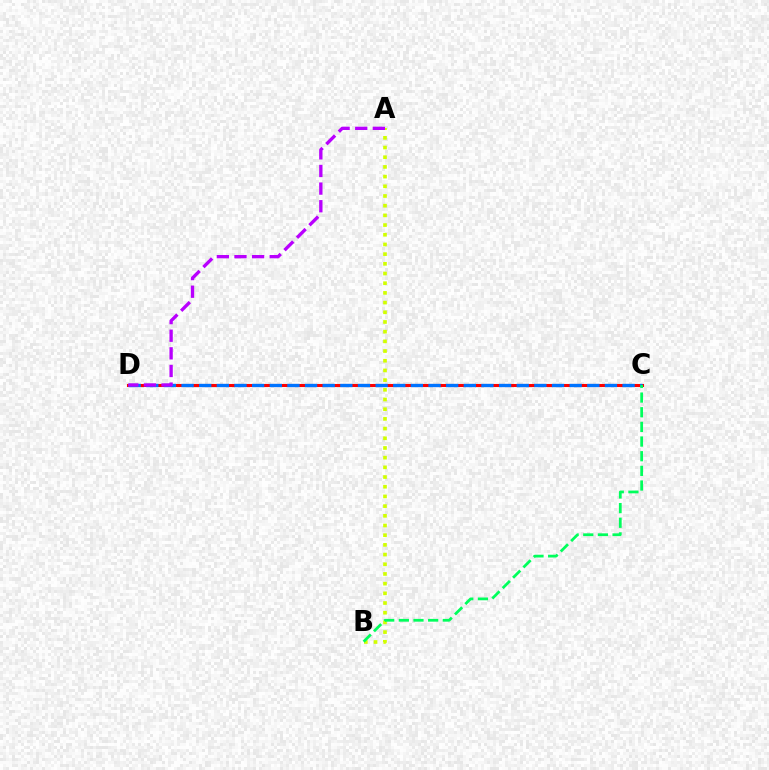{('C', 'D'): [{'color': '#ff0000', 'line_style': 'solid', 'thickness': 2.21}, {'color': '#0074ff', 'line_style': 'dashed', 'thickness': 2.4}], ('A', 'B'): [{'color': '#d1ff00', 'line_style': 'dotted', 'thickness': 2.63}], ('B', 'C'): [{'color': '#00ff5c', 'line_style': 'dashed', 'thickness': 1.99}], ('A', 'D'): [{'color': '#b900ff', 'line_style': 'dashed', 'thickness': 2.39}]}